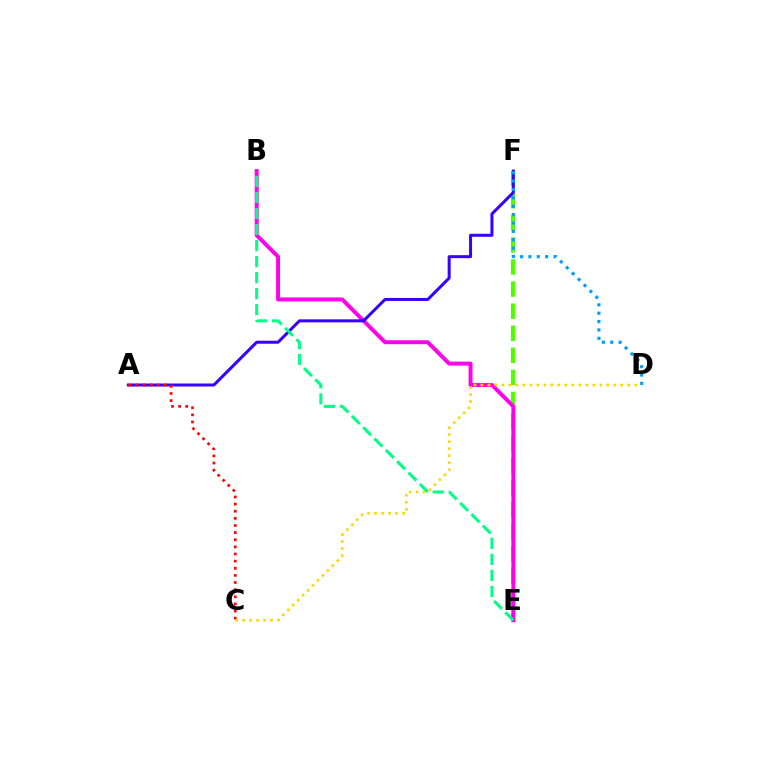{('E', 'F'): [{'color': '#4fff00', 'line_style': 'dashed', 'thickness': 3.0}], ('B', 'E'): [{'color': '#ff00ed', 'line_style': 'solid', 'thickness': 2.85}, {'color': '#00ff86', 'line_style': 'dashed', 'thickness': 2.18}], ('A', 'F'): [{'color': '#3700ff', 'line_style': 'solid', 'thickness': 2.17}], ('A', 'C'): [{'color': '#ff0000', 'line_style': 'dotted', 'thickness': 1.94}], ('D', 'F'): [{'color': '#009eff', 'line_style': 'dotted', 'thickness': 2.27}], ('C', 'D'): [{'color': '#ffd500', 'line_style': 'dotted', 'thickness': 1.9}]}